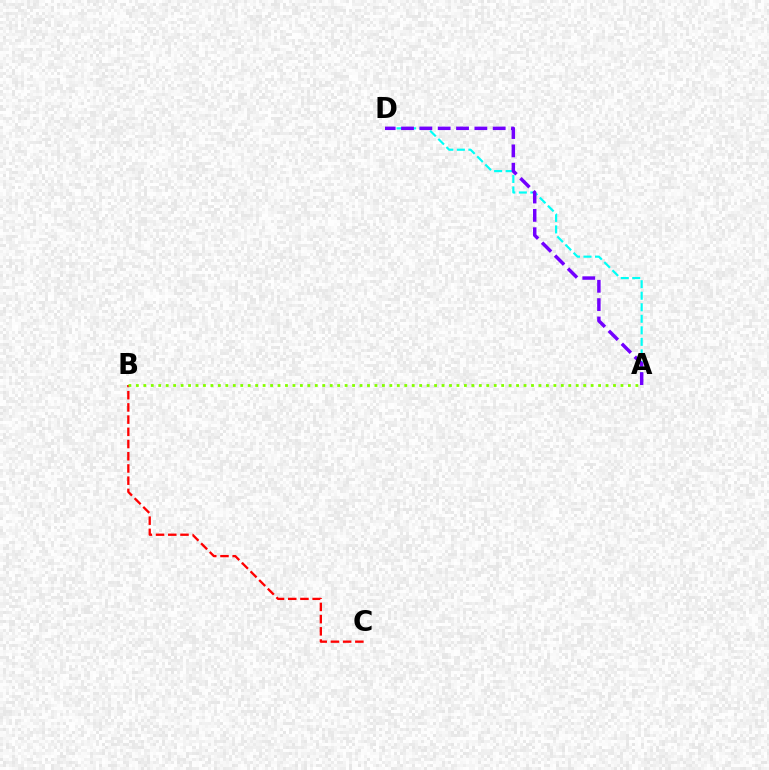{('B', 'C'): [{'color': '#ff0000', 'line_style': 'dashed', 'thickness': 1.66}], ('A', 'D'): [{'color': '#00fff6', 'line_style': 'dashed', 'thickness': 1.57}, {'color': '#7200ff', 'line_style': 'dashed', 'thickness': 2.49}], ('A', 'B'): [{'color': '#84ff00', 'line_style': 'dotted', 'thickness': 2.03}]}